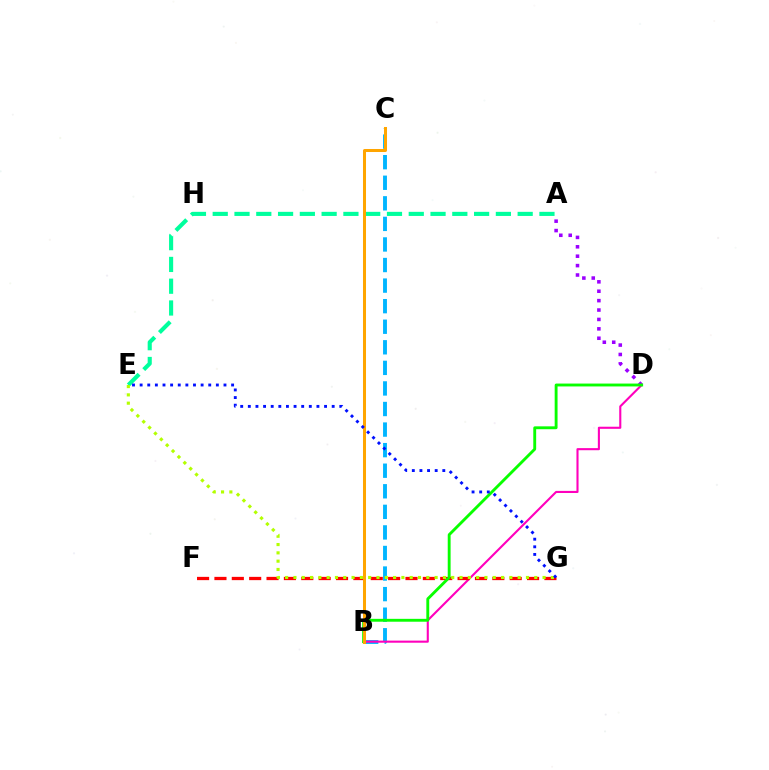{('B', 'C'): [{'color': '#00b5ff', 'line_style': 'dashed', 'thickness': 2.79}, {'color': '#ffa500', 'line_style': 'solid', 'thickness': 2.17}], ('A', 'D'): [{'color': '#9b00ff', 'line_style': 'dotted', 'thickness': 2.55}], ('B', 'D'): [{'color': '#ff00bd', 'line_style': 'solid', 'thickness': 1.51}, {'color': '#08ff00', 'line_style': 'solid', 'thickness': 2.07}], ('F', 'G'): [{'color': '#ff0000', 'line_style': 'dashed', 'thickness': 2.36}], ('A', 'E'): [{'color': '#00ff9d', 'line_style': 'dashed', 'thickness': 2.96}], ('E', 'G'): [{'color': '#b3ff00', 'line_style': 'dotted', 'thickness': 2.26}, {'color': '#0010ff', 'line_style': 'dotted', 'thickness': 2.07}]}